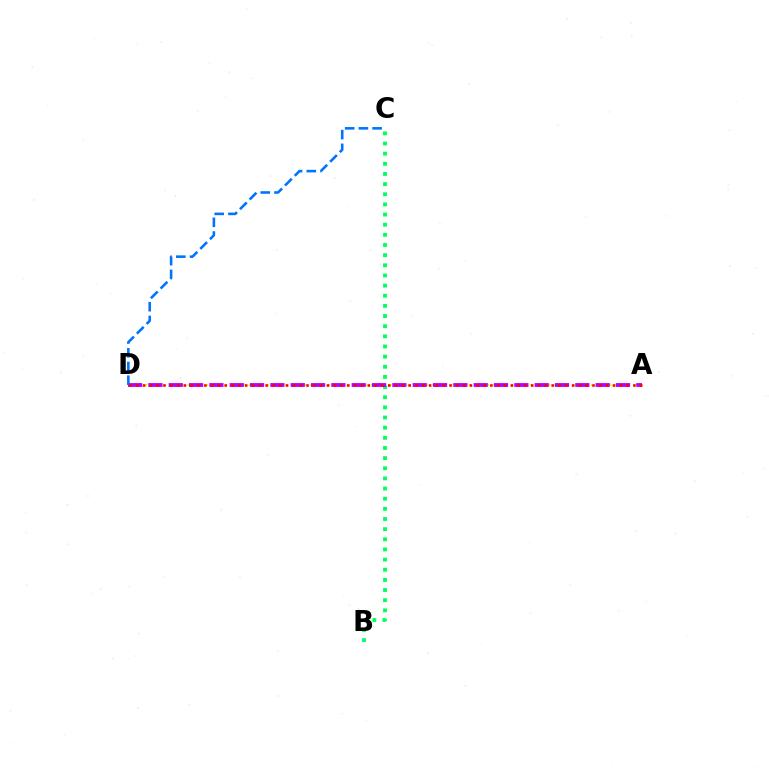{('B', 'C'): [{'color': '#00ff5c', 'line_style': 'dotted', 'thickness': 2.76}], ('A', 'D'): [{'color': '#d1ff00', 'line_style': 'dotted', 'thickness': 1.66}, {'color': '#b900ff', 'line_style': 'dashed', 'thickness': 2.76}, {'color': '#ff0000', 'line_style': 'dotted', 'thickness': 1.85}], ('C', 'D'): [{'color': '#0074ff', 'line_style': 'dashed', 'thickness': 1.86}]}